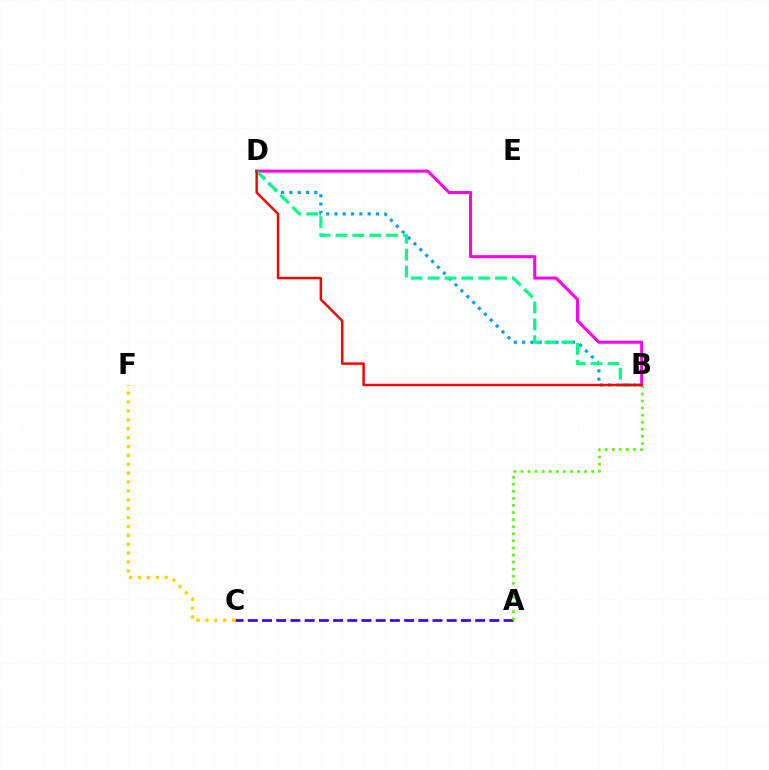{('A', 'C'): [{'color': '#3700ff', 'line_style': 'dashed', 'thickness': 1.93}], ('B', 'D'): [{'color': '#ff00ed', 'line_style': 'solid', 'thickness': 2.19}, {'color': '#009eff', 'line_style': 'dotted', 'thickness': 2.26}, {'color': '#00ff86', 'line_style': 'dashed', 'thickness': 2.29}, {'color': '#ff0000', 'line_style': 'solid', 'thickness': 1.76}], ('C', 'F'): [{'color': '#ffd500', 'line_style': 'dotted', 'thickness': 2.41}], ('A', 'B'): [{'color': '#4fff00', 'line_style': 'dotted', 'thickness': 1.92}]}